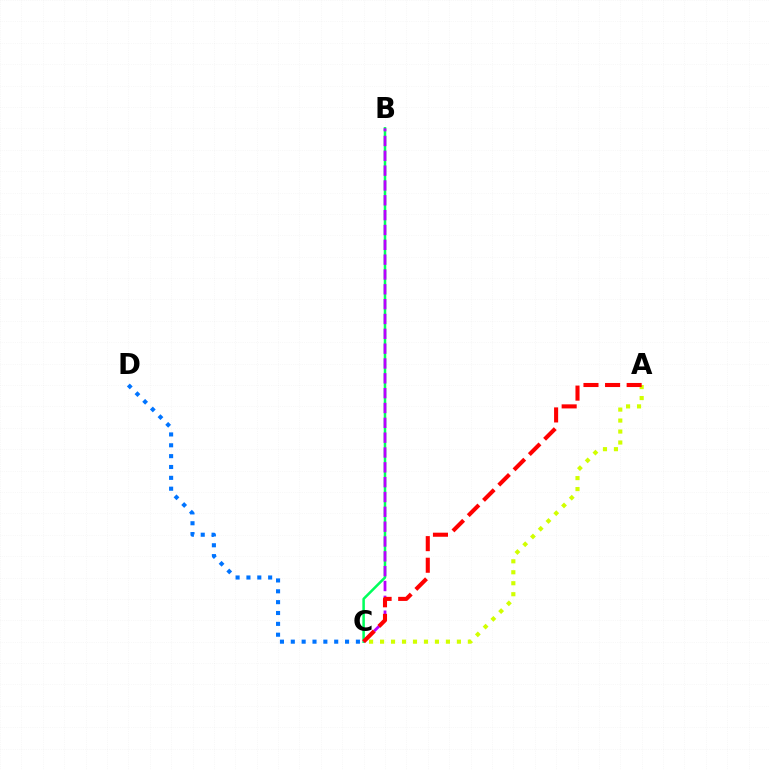{('C', 'D'): [{'color': '#0074ff', 'line_style': 'dotted', 'thickness': 2.95}], ('B', 'C'): [{'color': '#00ff5c', 'line_style': 'solid', 'thickness': 1.82}, {'color': '#b900ff', 'line_style': 'dashed', 'thickness': 2.02}], ('A', 'C'): [{'color': '#d1ff00', 'line_style': 'dotted', 'thickness': 2.98}, {'color': '#ff0000', 'line_style': 'dashed', 'thickness': 2.93}]}